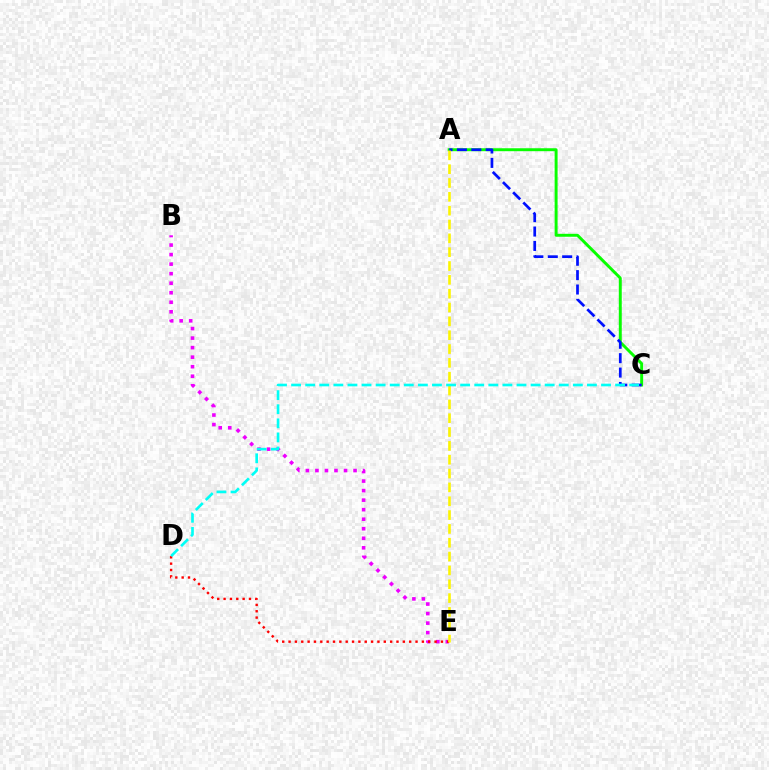{('A', 'C'): [{'color': '#08ff00', 'line_style': 'solid', 'thickness': 2.12}, {'color': '#0010ff', 'line_style': 'dashed', 'thickness': 1.96}], ('B', 'E'): [{'color': '#ee00ff', 'line_style': 'dotted', 'thickness': 2.59}], ('D', 'E'): [{'color': '#ff0000', 'line_style': 'dotted', 'thickness': 1.72}], ('A', 'E'): [{'color': '#fcf500', 'line_style': 'dashed', 'thickness': 1.88}], ('C', 'D'): [{'color': '#00fff6', 'line_style': 'dashed', 'thickness': 1.91}]}